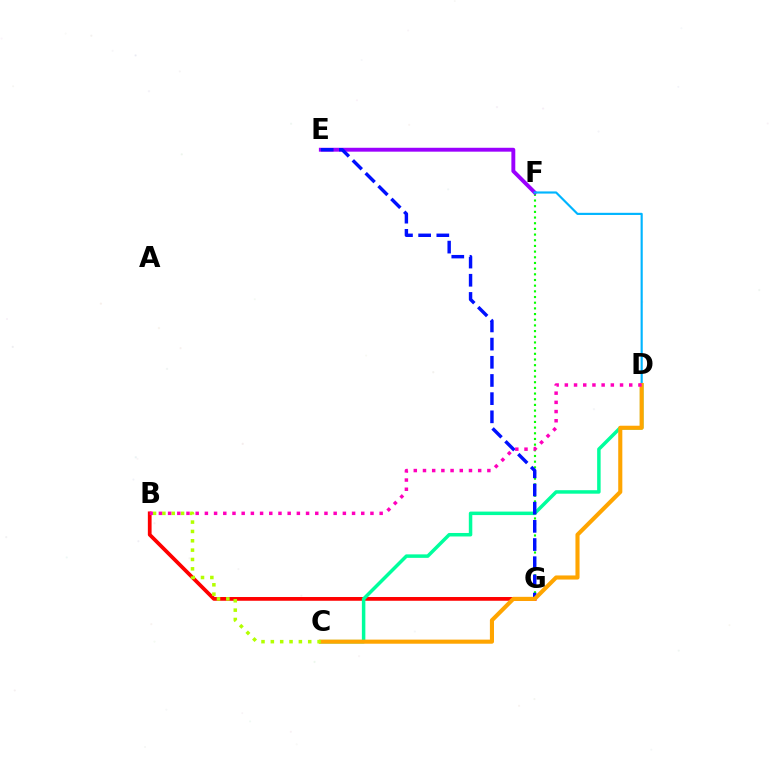{('B', 'G'): [{'color': '#ff0000', 'line_style': 'solid', 'thickness': 2.7}], ('C', 'D'): [{'color': '#00ff9d', 'line_style': 'solid', 'thickness': 2.51}, {'color': '#ffa500', 'line_style': 'solid', 'thickness': 2.95}], ('F', 'G'): [{'color': '#08ff00', 'line_style': 'dotted', 'thickness': 1.54}], ('E', 'F'): [{'color': '#9b00ff', 'line_style': 'solid', 'thickness': 2.8}], ('D', 'F'): [{'color': '#00b5ff', 'line_style': 'solid', 'thickness': 1.55}], ('E', 'G'): [{'color': '#0010ff', 'line_style': 'dashed', 'thickness': 2.47}], ('B', 'C'): [{'color': '#b3ff00', 'line_style': 'dotted', 'thickness': 2.54}], ('B', 'D'): [{'color': '#ff00bd', 'line_style': 'dotted', 'thickness': 2.5}]}